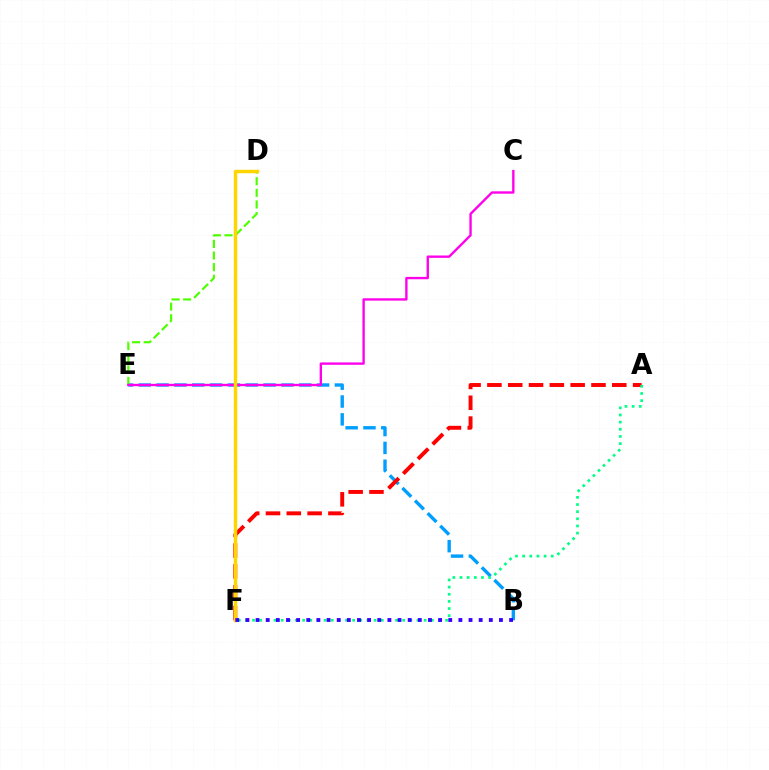{('B', 'E'): [{'color': '#009eff', 'line_style': 'dashed', 'thickness': 2.42}], ('D', 'E'): [{'color': '#4fff00', 'line_style': 'dashed', 'thickness': 1.58}], ('A', 'F'): [{'color': '#ff0000', 'line_style': 'dashed', 'thickness': 2.83}, {'color': '#00ff86', 'line_style': 'dotted', 'thickness': 1.94}], ('C', 'E'): [{'color': '#ff00ed', 'line_style': 'solid', 'thickness': 1.7}], ('D', 'F'): [{'color': '#ffd500', 'line_style': 'solid', 'thickness': 2.49}], ('B', 'F'): [{'color': '#3700ff', 'line_style': 'dotted', 'thickness': 2.76}]}